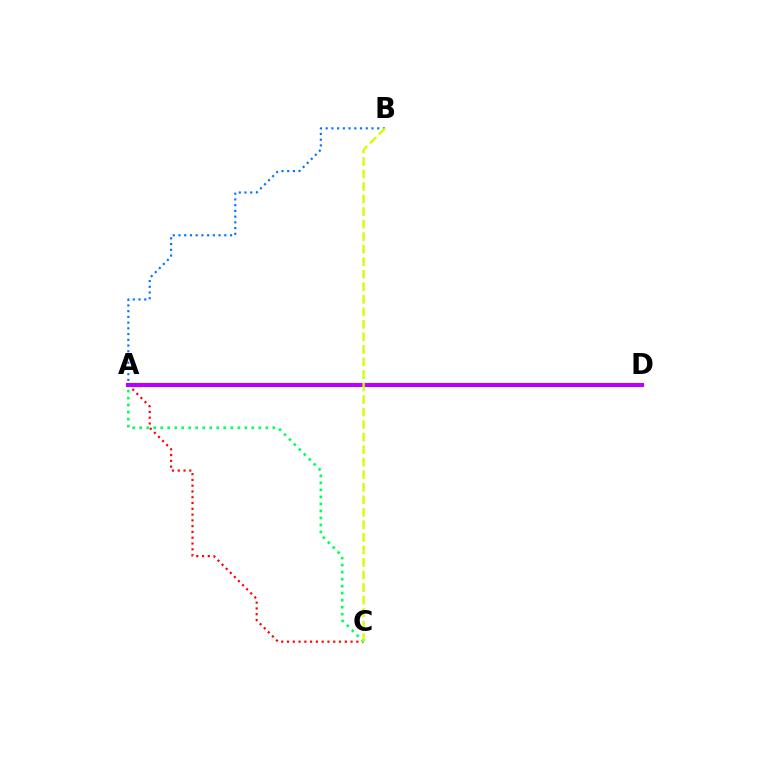{('A', 'C'): [{'color': '#ff0000', 'line_style': 'dotted', 'thickness': 1.57}, {'color': '#00ff5c', 'line_style': 'dotted', 'thickness': 1.9}], ('A', 'D'): [{'color': '#b900ff', 'line_style': 'solid', 'thickness': 2.95}], ('A', 'B'): [{'color': '#0074ff', 'line_style': 'dotted', 'thickness': 1.56}], ('B', 'C'): [{'color': '#d1ff00', 'line_style': 'dashed', 'thickness': 1.7}]}